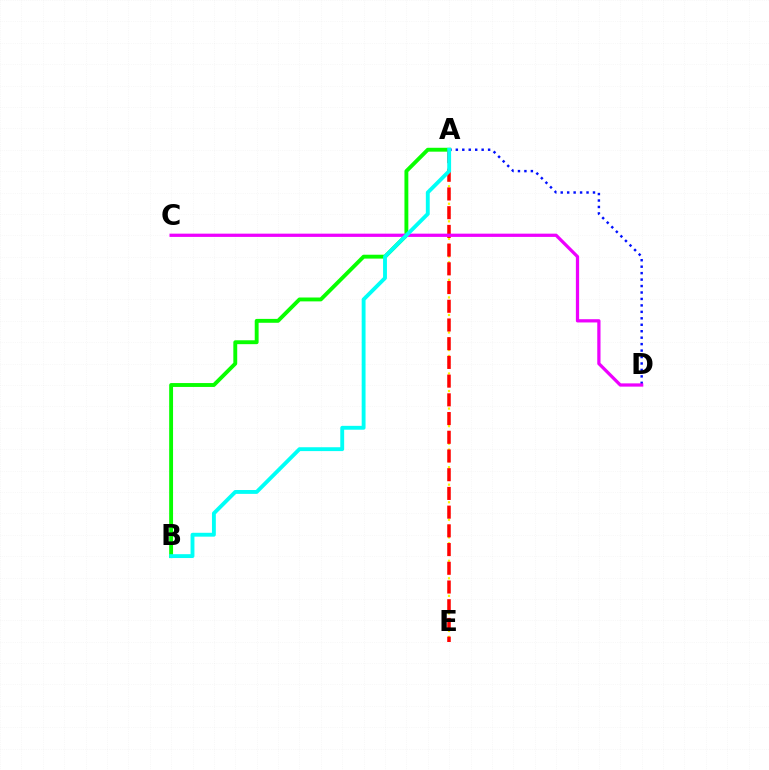{('A', 'B'): [{'color': '#08ff00', 'line_style': 'solid', 'thickness': 2.79}, {'color': '#00fff6', 'line_style': 'solid', 'thickness': 2.78}], ('A', 'D'): [{'color': '#0010ff', 'line_style': 'dotted', 'thickness': 1.75}], ('A', 'E'): [{'color': '#fcf500', 'line_style': 'dotted', 'thickness': 1.59}, {'color': '#ff0000', 'line_style': 'dashed', 'thickness': 2.54}], ('C', 'D'): [{'color': '#ee00ff', 'line_style': 'solid', 'thickness': 2.34}]}